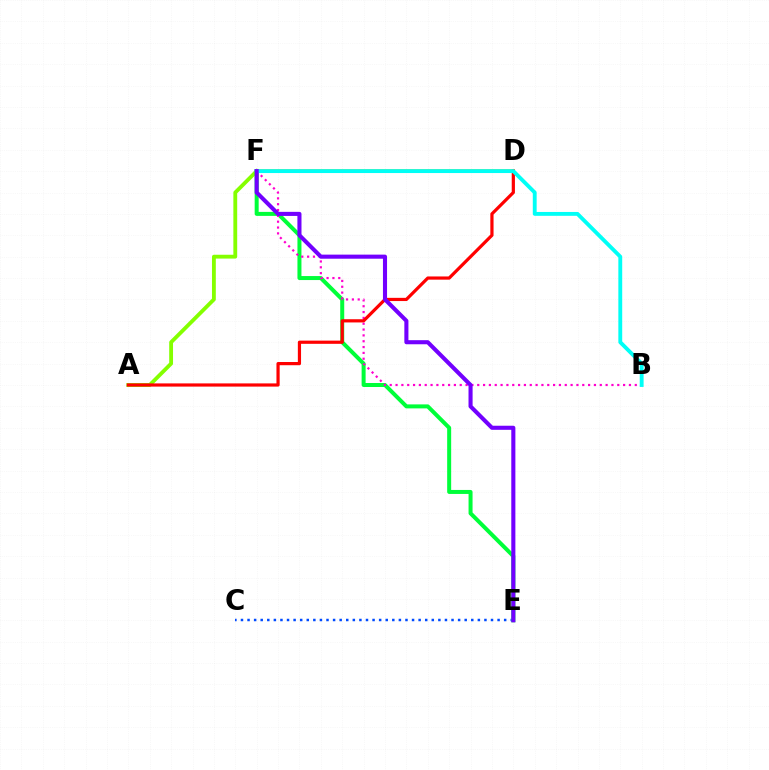{('C', 'E'): [{'color': '#004bff', 'line_style': 'dotted', 'thickness': 1.79}], ('A', 'F'): [{'color': '#84ff00', 'line_style': 'solid', 'thickness': 2.76}], ('E', 'F'): [{'color': '#00ff39', 'line_style': 'solid', 'thickness': 2.88}, {'color': '#7200ff', 'line_style': 'solid', 'thickness': 2.94}], ('B', 'F'): [{'color': '#ff00cf', 'line_style': 'dotted', 'thickness': 1.59}, {'color': '#00fff6', 'line_style': 'solid', 'thickness': 2.78}], ('D', 'F'): [{'color': '#ffbd00', 'line_style': 'solid', 'thickness': 2.61}], ('A', 'D'): [{'color': '#ff0000', 'line_style': 'solid', 'thickness': 2.31}]}